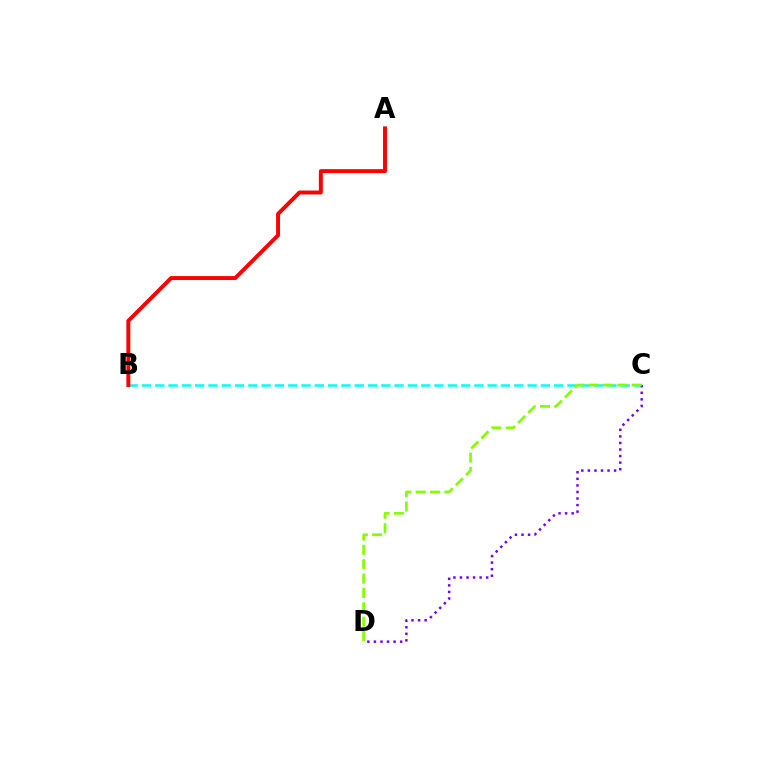{('B', 'C'): [{'color': '#00fff6', 'line_style': 'dashed', 'thickness': 1.81}], ('C', 'D'): [{'color': '#7200ff', 'line_style': 'dotted', 'thickness': 1.78}, {'color': '#84ff00', 'line_style': 'dashed', 'thickness': 1.95}], ('A', 'B'): [{'color': '#ff0000', 'line_style': 'solid', 'thickness': 2.83}]}